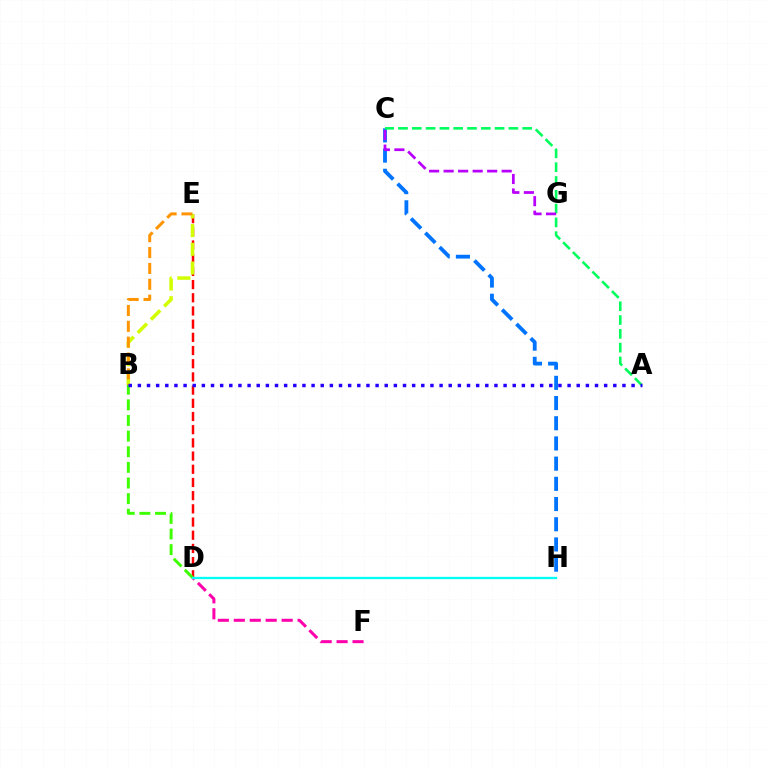{('C', 'H'): [{'color': '#0074ff', 'line_style': 'dashed', 'thickness': 2.74}], ('A', 'C'): [{'color': '#00ff5c', 'line_style': 'dashed', 'thickness': 1.88}], ('D', 'E'): [{'color': '#ff0000', 'line_style': 'dashed', 'thickness': 1.79}], ('C', 'G'): [{'color': '#b900ff', 'line_style': 'dashed', 'thickness': 1.97}], ('D', 'F'): [{'color': '#ff00ac', 'line_style': 'dashed', 'thickness': 2.17}], ('B', 'E'): [{'color': '#d1ff00', 'line_style': 'dashed', 'thickness': 2.54}, {'color': '#ff9400', 'line_style': 'dashed', 'thickness': 2.15}], ('B', 'D'): [{'color': '#3dff00', 'line_style': 'dashed', 'thickness': 2.12}], ('D', 'H'): [{'color': '#00fff6', 'line_style': 'solid', 'thickness': 1.66}], ('A', 'B'): [{'color': '#2500ff', 'line_style': 'dotted', 'thickness': 2.48}]}